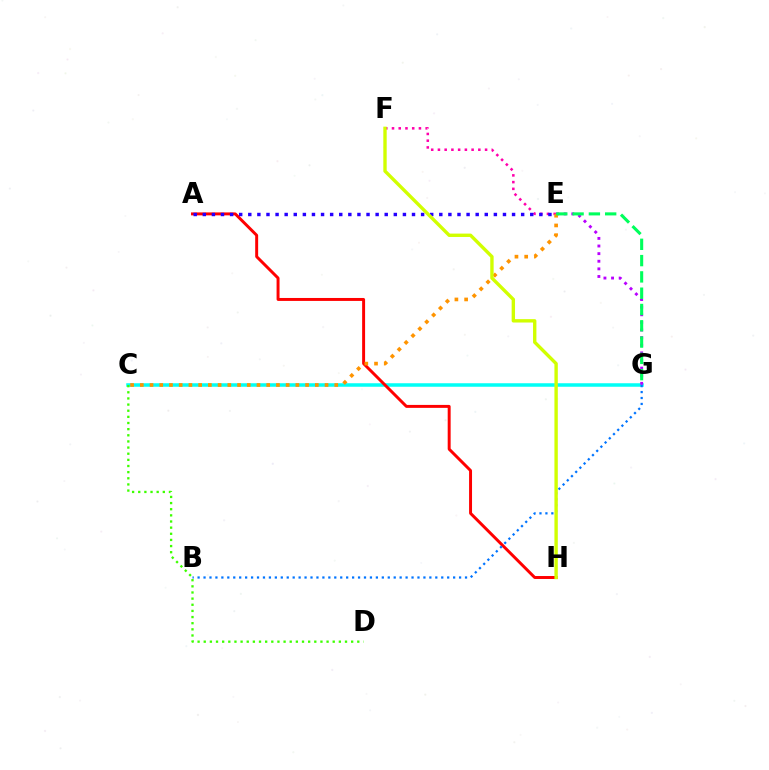{('E', 'F'): [{'color': '#ff00ac', 'line_style': 'dotted', 'thickness': 1.83}], ('C', 'G'): [{'color': '#00fff6', 'line_style': 'solid', 'thickness': 2.53}], ('A', 'H'): [{'color': '#ff0000', 'line_style': 'solid', 'thickness': 2.13}], ('C', 'D'): [{'color': '#3dff00', 'line_style': 'dotted', 'thickness': 1.67}], ('E', 'G'): [{'color': '#b900ff', 'line_style': 'dotted', 'thickness': 2.07}, {'color': '#00ff5c', 'line_style': 'dashed', 'thickness': 2.21}], ('C', 'E'): [{'color': '#ff9400', 'line_style': 'dotted', 'thickness': 2.64}], ('B', 'G'): [{'color': '#0074ff', 'line_style': 'dotted', 'thickness': 1.61}], ('A', 'E'): [{'color': '#2500ff', 'line_style': 'dotted', 'thickness': 2.47}], ('F', 'H'): [{'color': '#d1ff00', 'line_style': 'solid', 'thickness': 2.43}]}